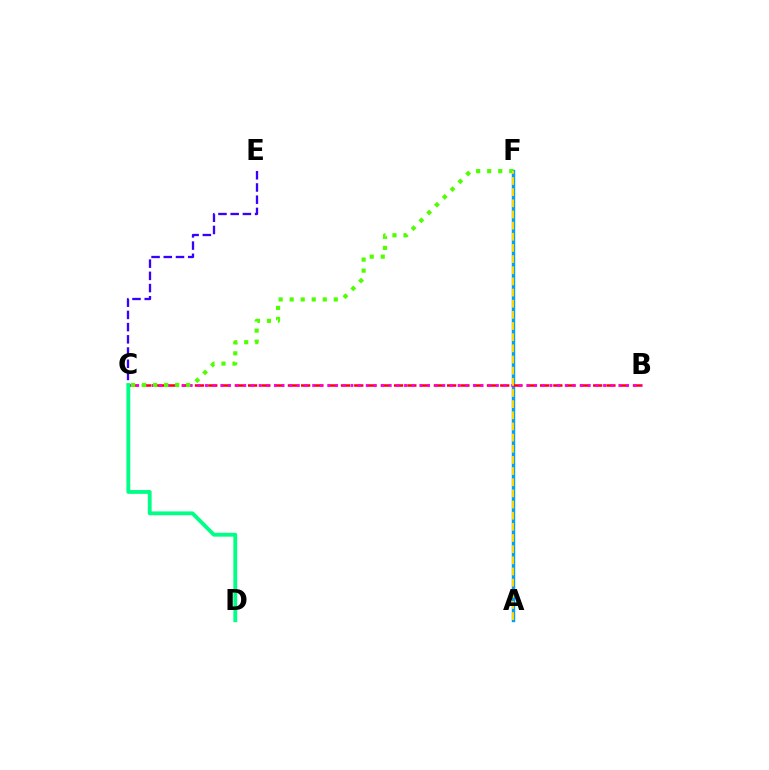{('A', 'F'): [{'color': '#009eff', 'line_style': 'solid', 'thickness': 2.46}, {'color': '#ffd500', 'line_style': 'dashed', 'thickness': 1.52}], ('B', 'C'): [{'color': '#ff0000', 'line_style': 'dashed', 'thickness': 1.8}, {'color': '#ff00ed', 'line_style': 'dotted', 'thickness': 2.08}], ('C', 'E'): [{'color': '#3700ff', 'line_style': 'dashed', 'thickness': 1.66}], ('C', 'F'): [{'color': '#4fff00', 'line_style': 'dotted', 'thickness': 3.0}], ('C', 'D'): [{'color': '#00ff86', 'line_style': 'solid', 'thickness': 2.77}]}